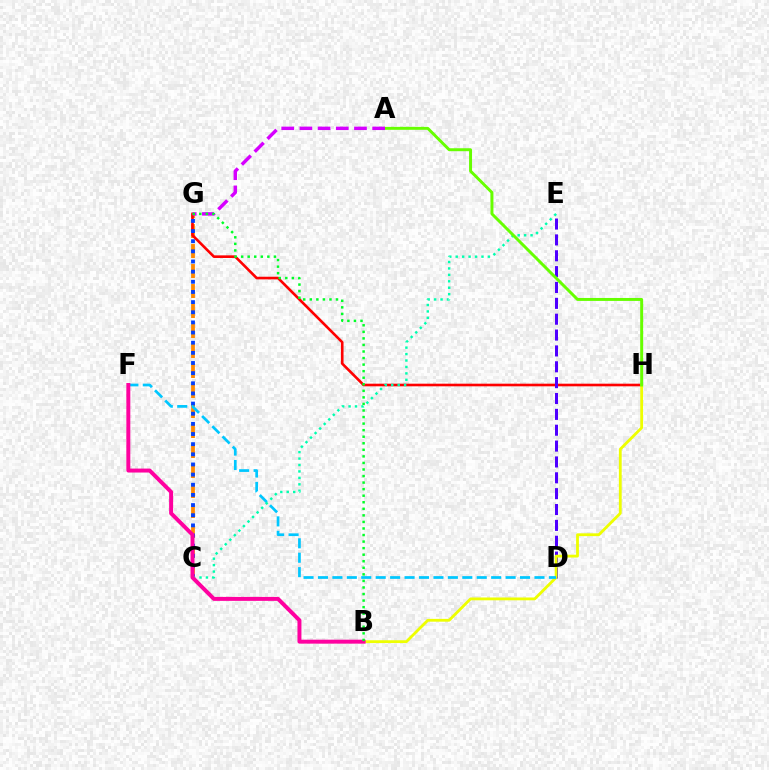{('C', 'G'): [{'color': '#ff8800', 'line_style': 'dashed', 'thickness': 2.72}, {'color': '#003fff', 'line_style': 'dotted', 'thickness': 2.76}], ('G', 'H'): [{'color': '#ff0000', 'line_style': 'solid', 'thickness': 1.89}], ('D', 'E'): [{'color': '#4f00ff', 'line_style': 'dashed', 'thickness': 2.15}], ('B', 'H'): [{'color': '#eeff00', 'line_style': 'solid', 'thickness': 2.02}], ('D', 'F'): [{'color': '#00c7ff', 'line_style': 'dashed', 'thickness': 1.96}], ('C', 'E'): [{'color': '#00ffaf', 'line_style': 'dotted', 'thickness': 1.75}], ('A', 'H'): [{'color': '#66ff00', 'line_style': 'solid', 'thickness': 2.13}], ('B', 'F'): [{'color': '#ff00a0', 'line_style': 'solid', 'thickness': 2.85}], ('A', 'G'): [{'color': '#d600ff', 'line_style': 'dashed', 'thickness': 2.47}], ('B', 'G'): [{'color': '#00ff27', 'line_style': 'dotted', 'thickness': 1.78}]}